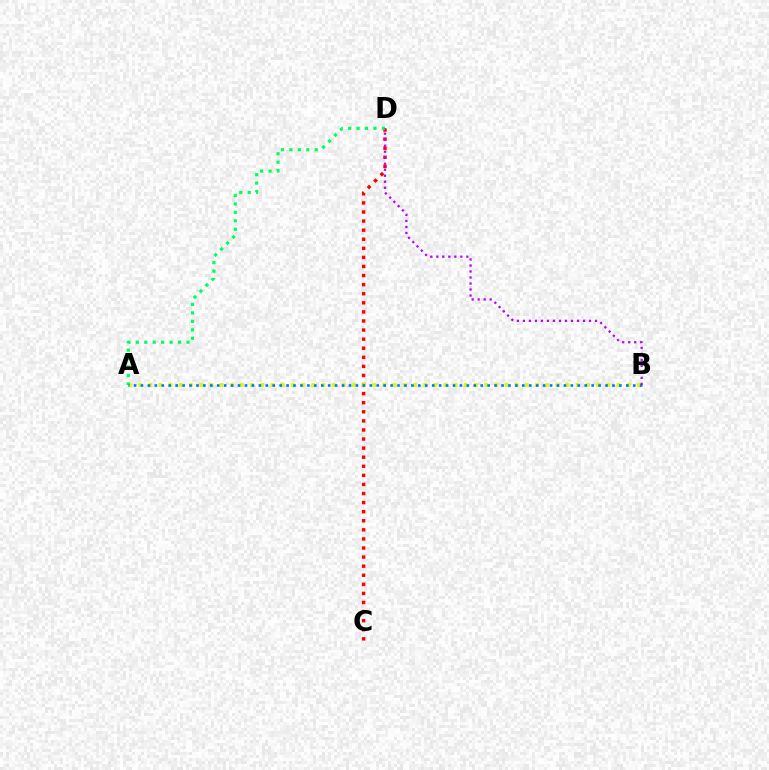{('C', 'D'): [{'color': '#ff0000', 'line_style': 'dotted', 'thickness': 2.47}], ('A', 'B'): [{'color': '#d1ff00', 'line_style': 'dotted', 'thickness': 2.77}, {'color': '#0074ff', 'line_style': 'dotted', 'thickness': 1.88}], ('A', 'D'): [{'color': '#00ff5c', 'line_style': 'dotted', 'thickness': 2.3}], ('B', 'D'): [{'color': '#b900ff', 'line_style': 'dotted', 'thickness': 1.63}]}